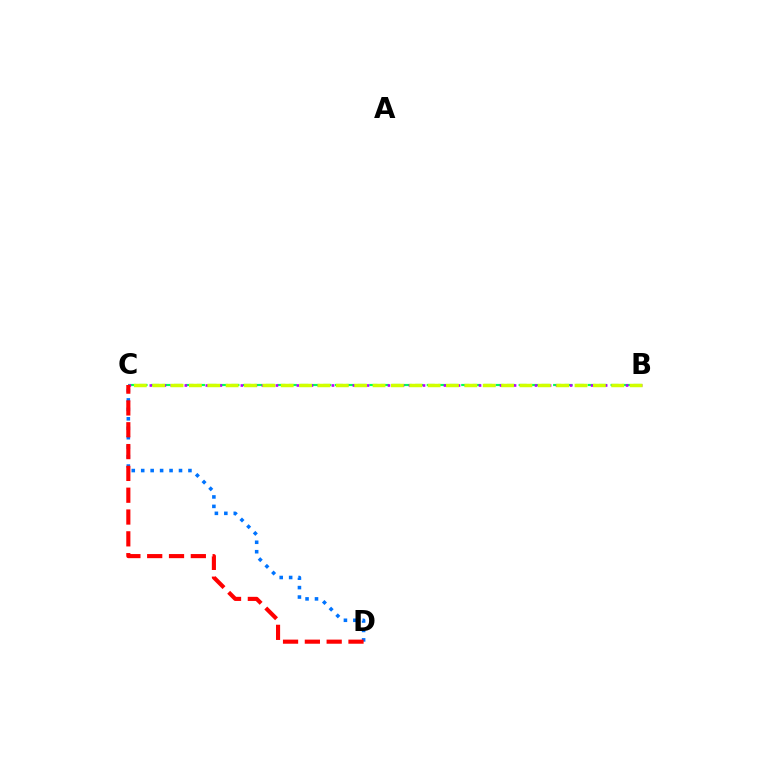{('B', 'C'): [{'color': '#00ff5c', 'line_style': 'dashed', 'thickness': 1.56}, {'color': '#b900ff', 'line_style': 'dotted', 'thickness': 1.9}, {'color': '#d1ff00', 'line_style': 'dashed', 'thickness': 2.49}], ('C', 'D'): [{'color': '#0074ff', 'line_style': 'dotted', 'thickness': 2.57}, {'color': '#ff0000', 'line_style': 'dashed', 'thickness': 2.96}]}